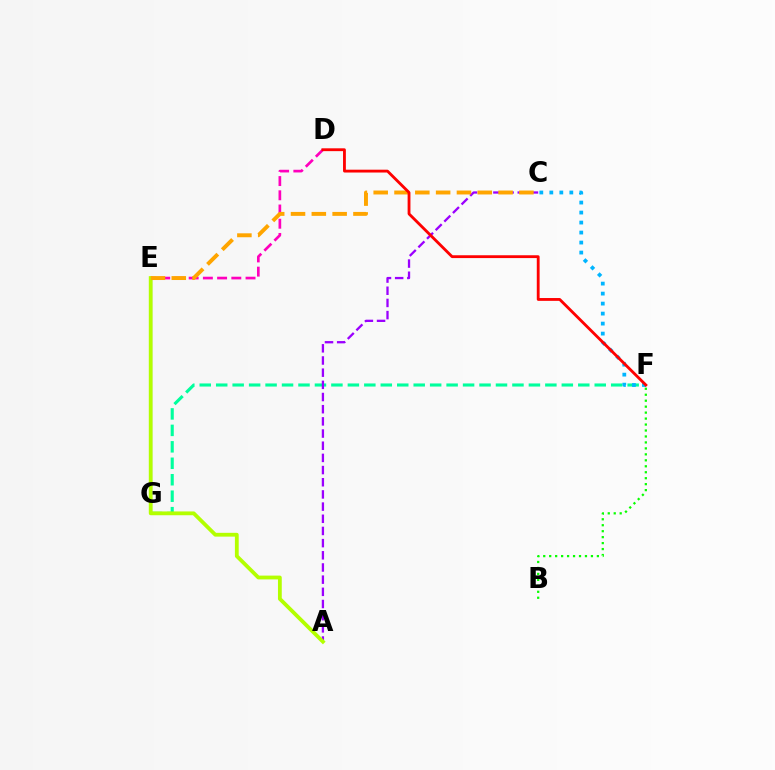{('E', 'G'): [{'color': '#0010ff', 'line_style': 'solid', 'thickness': 1.5}], ('F', 'G'): [{'color': '#00ff9d', 'line_style': 'dashed', 'thickness': 2.24}], ('D', 'E'): [{'color': '#ff00bd', 'line_style': 'dashed', 'thickness': 1.93}], ('A', 'C'): [{'color': '#9b00ff', 'line_style': 'dashed', 'thickness': 1.65}], ('A', 'E'): [{'color': '#b3ff00', 'line_style': 'solid', 'thickness': 2.73}], ('C', 'F'): [{'color': '#00b5ff', 'line_style': 'dotted', 'thickness': 2.72}], ('B', 'F'): [{'color': '#08ff00', 'line_style': 'dotted', 'thickness': 1.62}], ('C', 'E'): [{'color': '#ffa500', 'line_style': 'dashed', 'thickness': 2.83}], ('D', 'F'): [{'color': '#ff0000', 'line_style': 'solid', 'thickness': 2.04}]}